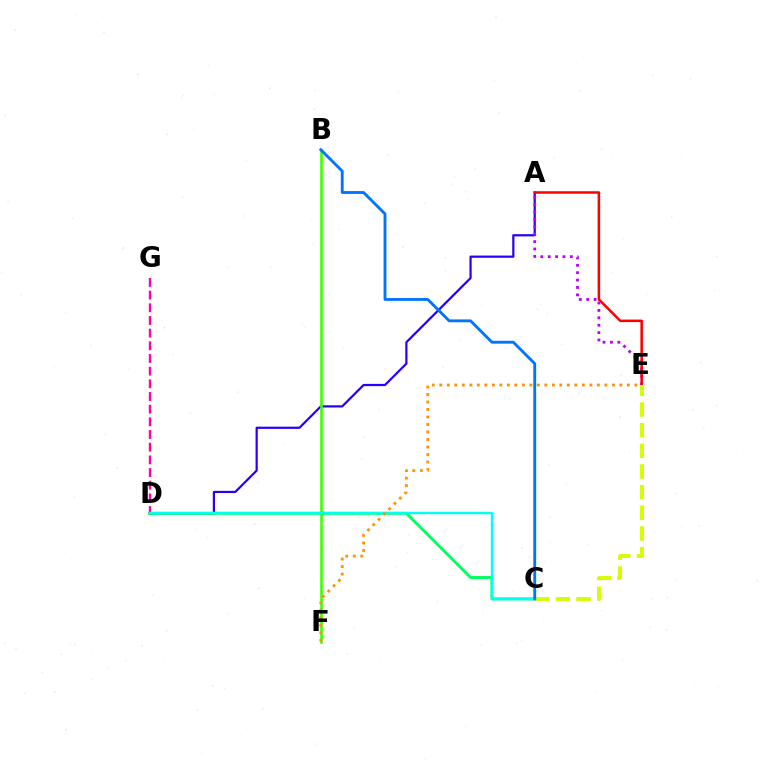{('A', 'D'): [{'color': '#2500ff', 'line_style': 'solid', 'thickness': 1.59}], ('A', 'E'): [{'color': '#b900ff', 'line_style': 'dotted', 'thickness': 2.01}, {'color': '#ff0000', 'line_style': 'solid', 'thickness': 1.82}], ('B', 'F'): [{'color': '#3dff00', 'line_style': 'solid', 'thickness': 1.88}], ('C', 'D'): [{'color': '#00ff5c', 'line_style': 'solid', 'thickness': 2.11}, {'color': '#00fff6', 'line_style': 'solid', 'thickness': 1.74}], ('D', 'G'): [{'color': '#ff00ac', 'line_style': 'dashed', 'thickness': 1.72}], ('E', 'F'): [{'color': '#ff9400', 'line_style': 'dotted', 'thickness': 2.04}], ('C', 'E'): [{'color': '#d1ff00', 'line_style': 'dashed', 'thickness': 2.81}], ('B', 'C'): [{'color': '#0074ff', 'line_style': 'solid', 'thickness': 2.05}]}